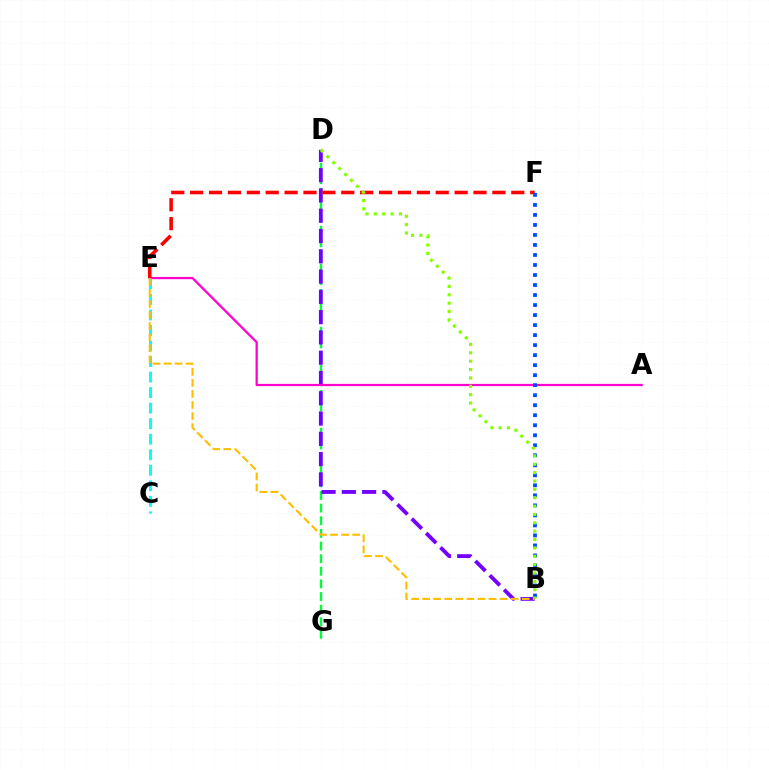{('D', 'G'): [{'color': '#00ff39', 'line_style': 'dashed', 'thickness': 1.72}], ('B', 'D'): [{'color': '#7200ff', 'line_style': 'dashed', 'thickness': 2.76}, {'color': '#84ff00', 'line_style': 'dotted', 'thickness': 2.27}], ('A', 'E'): [{'color': '#ff00cf', 'line_style': 'solid', 'thickness': 1.61}], ('E', 'F'): [{'color': '#ff0000', 'line_style': 'dashed', 'thickness': 2.57}], ('B', 'F'): [{'color': '#004bff', 'line_style': 'dotted', 'thickness': 2.72}], ('C', 'E'): [{'color': '#00fff6', 'line_style': 'dashed', 'thickness': 2.11}], ('B', 'E'): [{'color': '#ffbd00', 'line_style': 'dashed', 'thickness': 1.5}]}